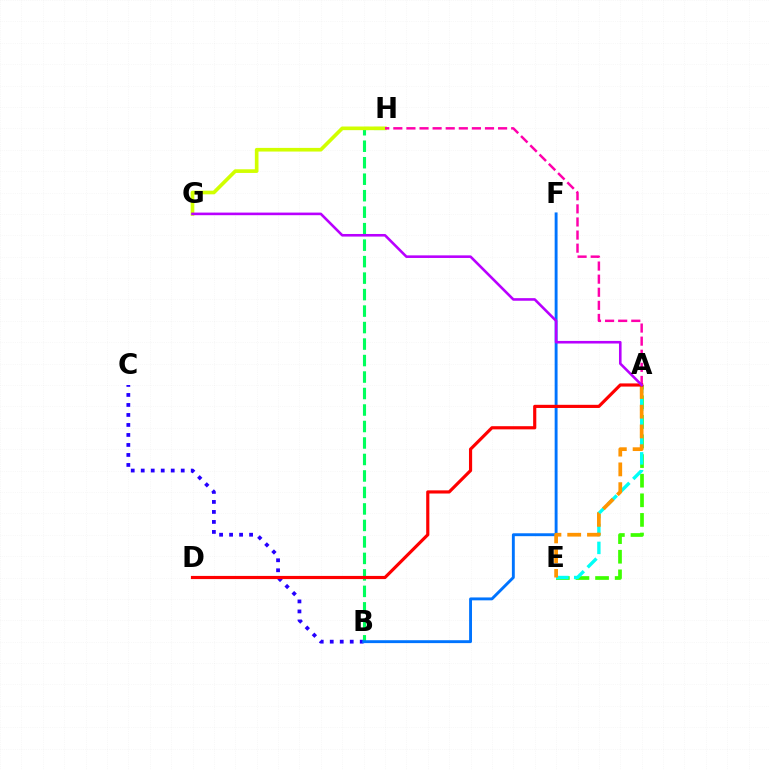{('A', 'E'): [{'color': '#3dff00', 'line_style': 'dashed', 'thickness': 2.66}, {'color': '#00fff6', 'line_style': 'dashed', 'thickness': 2.43}, {'color': '#ff9400', 'line_style': 'dashed', 'thickness': 2.69}], ('B', 'C'): [{'color': '#2500ff', 'line_style': 'dotted', 'thickness': 2.72}], ('B', 'H'): [{'color': '#00ff5c', 'line_style': 'dashed', 'thickness': 2.24}], ('G', 'H'): [{'color': '#d1ff00', 'line_style': 'solid', 'thickness': 2.63}], ('A', 'H'): [{'color': '#ff00ac', 'line_style': 'dashed', 'thickness': 1.78}], ('B', 'F'): [{'color': '#0074ff', 'line_style': 'solid', 'thickness': 2.09}], ('A', 'D'): [{'color': '#ff0000', 'line_style': 'solid', 'thickness': 2.28}], ('A', 'G'): [{'color': '#b900ff', 'line_style': 'solid', 'thickness': 1.87}]}